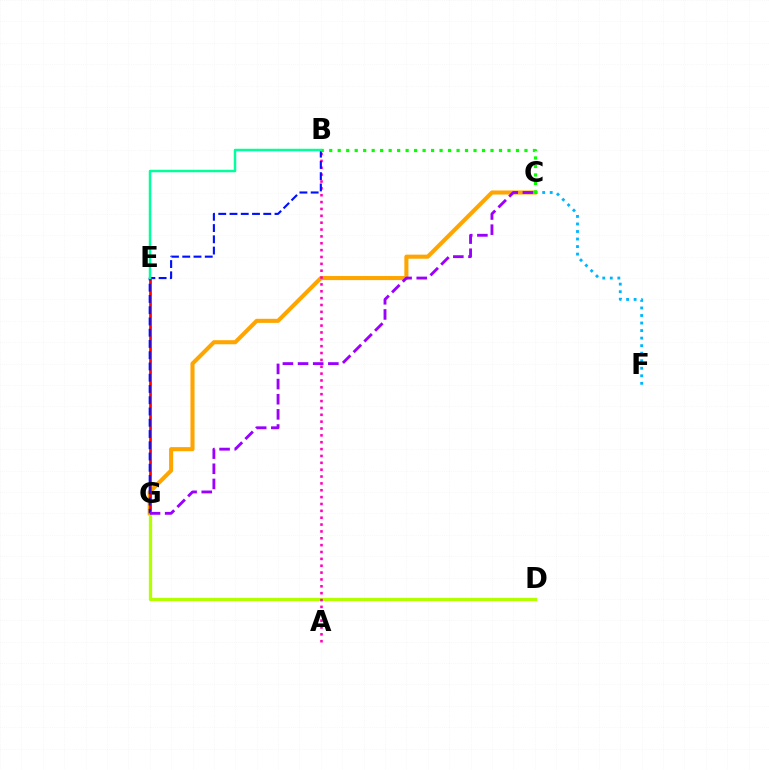{('C', 'G'): [{'color': '#ffa500', 'line_style': 'solid', 'thickness': 2.94}, {'color': '#9b00ff', 'line_style': 'dashed', 'thickness': 2.06}], ('C', 'F'): [{'color': '#00b5ff', 'line_style': 'dotted', 'thickness': 2.05}], ('E', 'G'): [{'color': '#ff0000', 'line_style': 'solid', 'thickness': 1.95}], ('D', 'G'): [{'color': '#b3ff00', 'line_style': 'solid', 'thickness': 2.39}], ('A', 'B'): [{'color': '#ff00bd', 'line_style': 'dotted', 'thickness': 1.86}], ('B', 'G'): [{'color': '#0010ff', 'line_style': 'dashed', 'thickness': 1.53}], ('B', 'C'): [{'color': '#08ff00', 'line_style': 'dotted', 'thickness': 2.31}], ('B', 'E'): [{'color': '#00ff9d', 'line_style': 'solid', 'thickness': 1.79}]}